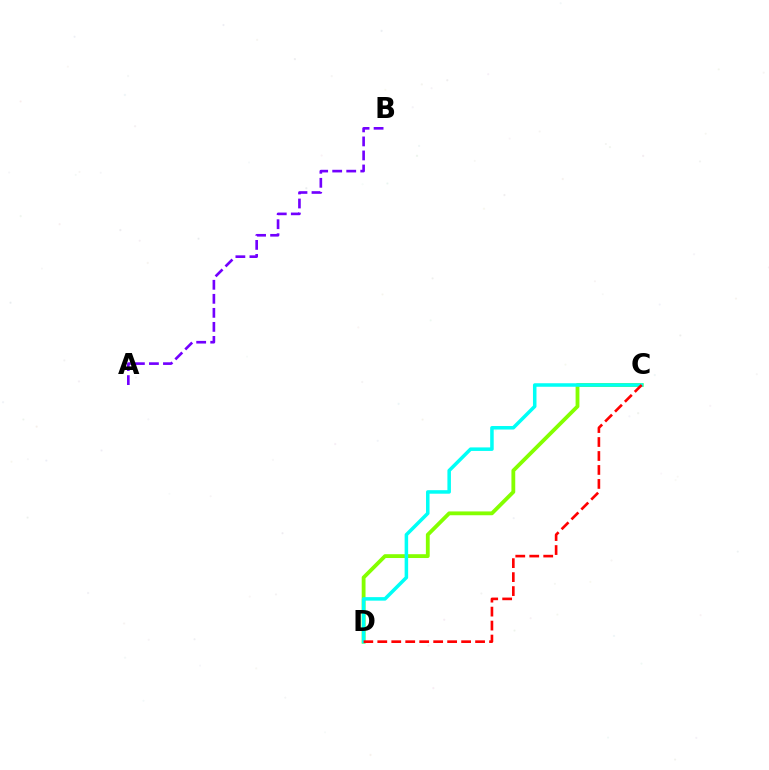{('C', 'D'): [{'color': '#84ff00', 'line_style': 'solid', 'thickness': 2.75}, {'color': '#00fff6', 'line_style': 'solid', 'thickness': 2.54}, {'color': '#ff0000', 'line_style': 'dashed', 'thickness': 1.9}], ('A', 'B'): [{'color': '#7200ff', 'line_style': 'dashed', 'thickness': 1.91}]}